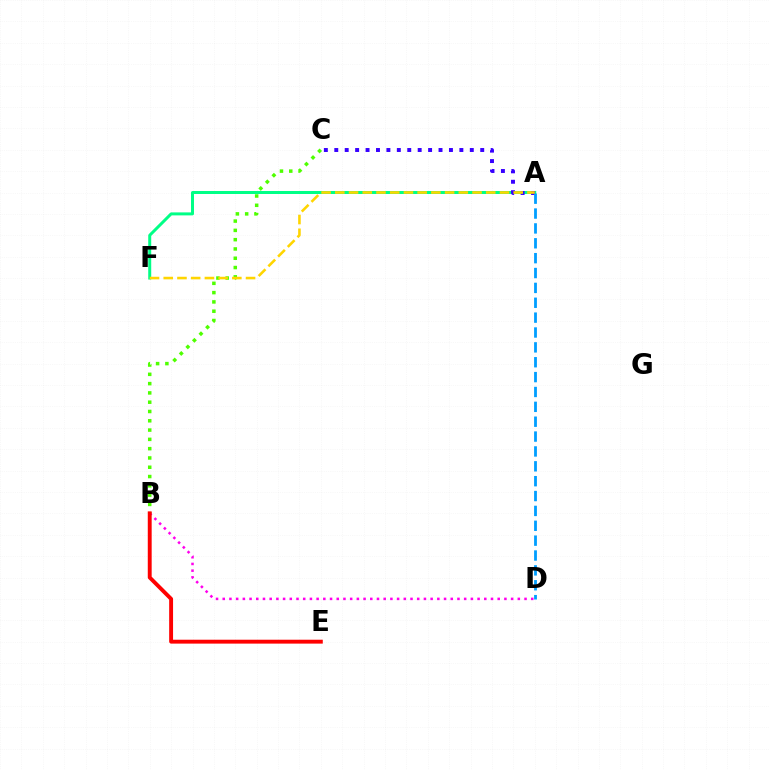{('B', 'C'): [{'color': '#4fff00', 'line_style': 'dotted', 'thickness': 2.52}], ('A', 'F'): [{'color': '#00ff86', 'line_style': 'solid', 'thickness': 2.15}, {'color': '#ffd500', 'line_style': 'dashed', 'thickness': 1.86}], ('A', 'C'): [{'color': '#3700ff', 'line_style': 'dotted', 'thickness': 2.83}], ('A', 'D'): [{'color': '#009eff', 'line_style': 'dashed', 'thickness': 2.02}], ('B', 'D'): [{'color': '#ff00ed', 'line_style': 'dotted', 'thickness': 1.82}], ('B', 'E'): [{'color': '#ff0000', 'line_style': 'solid', 'thickness': 2.8}]}